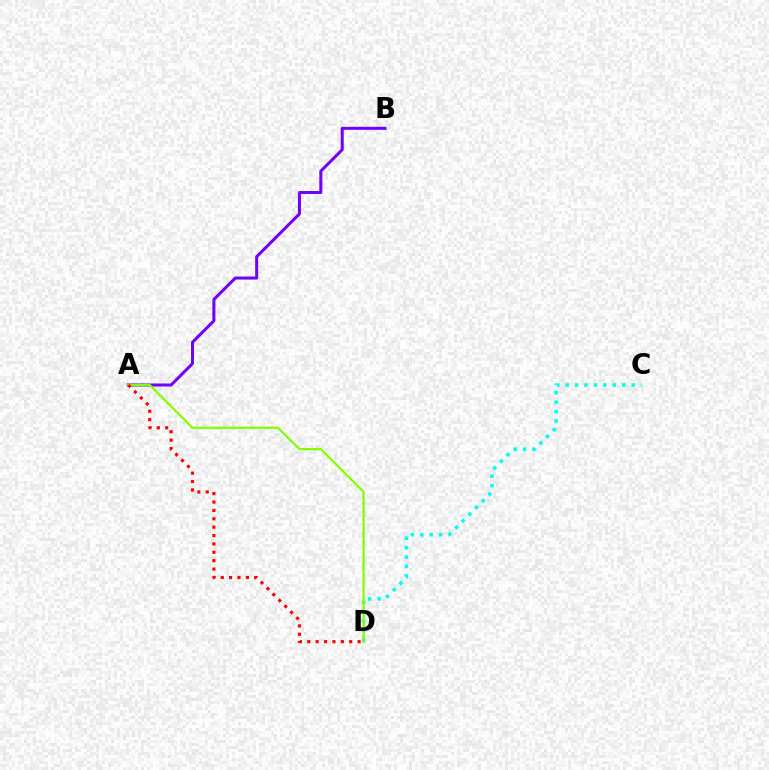{('A', 'B'): [{'color': '#7200ff', 'line_style': 'solid', 'thickness': 2.17}], ('C', 'D'): [{'color': '#00fff6', 'line_style': 'dotted', 'thickness': 2.56}], ('A', 'D'): [{'color': '#84ff00', 'line_style': 'solid', 'thickness': 1.61}, {'color': '#ff0000', 'line_style': 'dotted', 'thickness': 2.28}]}